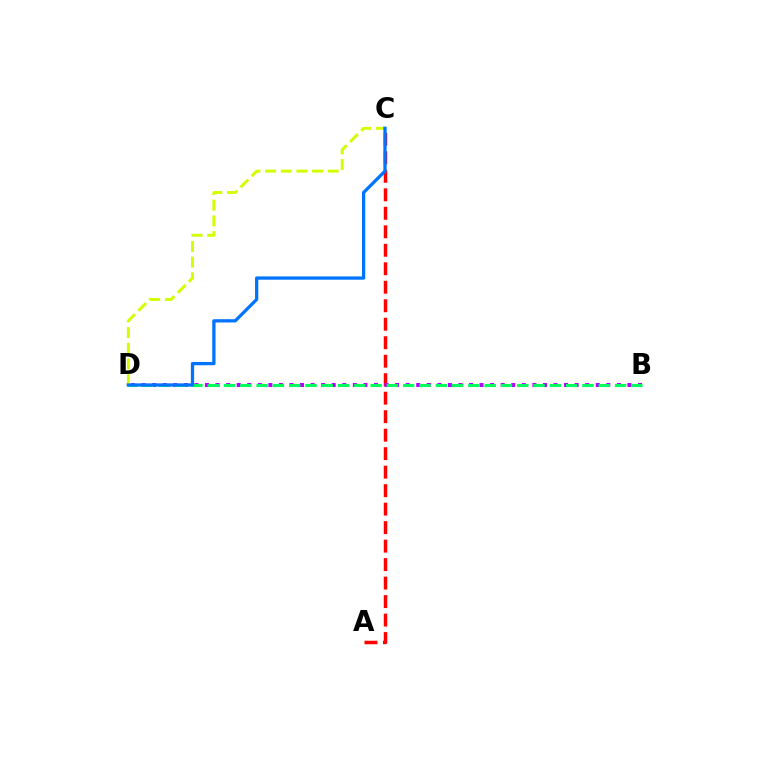{('A', 'C'): [{'color': '#ff0000', 'line_style': 'dashed', 'thickness': 2.51}], ('B', 'D'): [{'color': '#b900ff', 'line_style': 'dotted', 'thickness': 2.87}, {'color': '#00ff5c', 'line_style': 'dashed', 'thickness': 2.21}], ('C', 'D'): [{'color': '#d1ff00', 'line_style': 'dashed', 'thickness': 2.13}, {'color': '#0074ff', 'line_style': 'solid', 'thickness': 2.36}]}